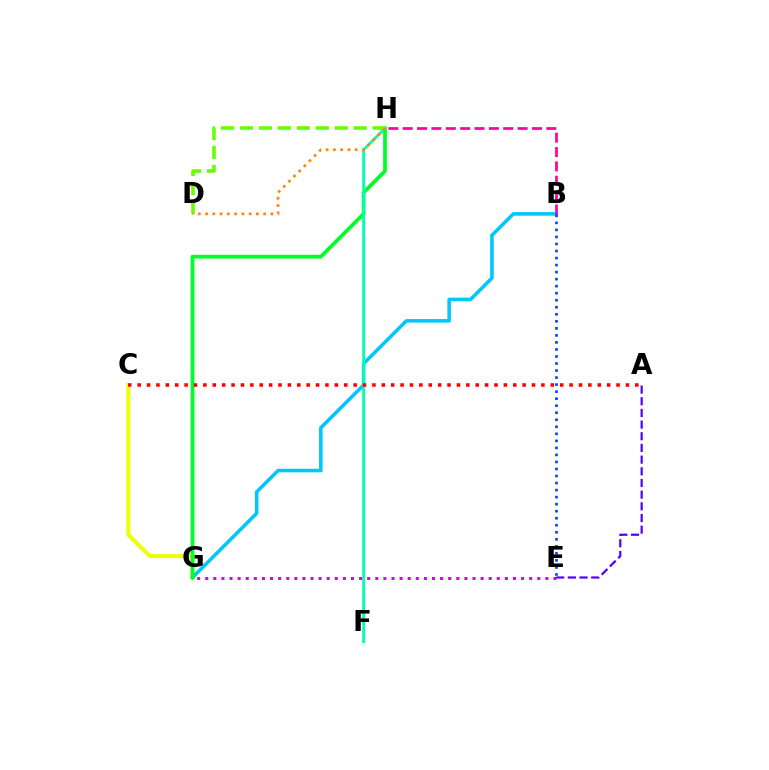{('C', 'G'): [{'color': '#eeff00', 'line_style': 'solid', 'thickness': 2.89}], ('B', 'G'): [{'color': '#00c7ff', 'line_style': 'solid', 'thickness': 2.57}], ('G', 'H'): [{'color': '#00ff27', 'line_style': 'solid', 'thickness': 2.71}], ('F', 'H'): [{'color': '#00ffaf', 'line_style': 'solid', 'thickness': 2.01}], ('E', 'G'): [{'color': '#d600ff', 'line_style': 'dotted', 'thickness': 2.2}], ('D', 'H'): [{'color': '#66ff00', 'line_style': 'dashed', 'thickness': 2.58}, {'color': '#ff8800', 'line_style': 'dotted', 'thickness': 1.97}], ('B', 'H'): [{'color': '#ff00a0', 'line_style': 'dashed', 'thickness': 1.95}], ('A', 'C'): [{'color': '#ff0000', 'line_style': 'dotted', 'thickness': 2.55}], ('B', 'E'): [{'color': '#003fff', 'line_style': 'dotted', 'thickness': 1.91}], ('A', 'E'): [{'color': '#4f00ff', 'line_style': 'dashed', 'thickness': 1.59}]}